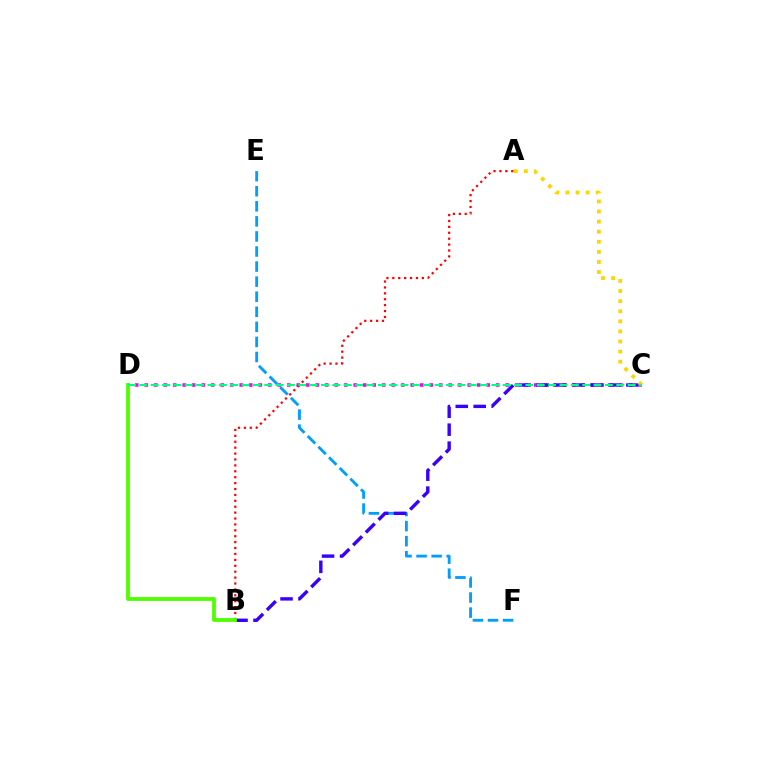{('E', 'F'): [{'color': '#009eff', 'line_style': 'dashed', 'thickness': 2.05}], ('C', 'D'): [{'color': '#ff00ed', 'line_style': 'dotted', 'thickness': 2.58}, {'color': '#00ff86', 'line_style': 'dashed', 'thickness': 1.54}], ('A', 'B'): [{'color': '#ff0000', 'line_style': 'dotted', 'thickness': 1.6}], ('B', 'C'): [{'color': '#3700ff', 'line_style': 'dashed', 'thickness': 2.44}], ('A', 'C'): [{'color': '#ffd500', 'line_style': 'dotted', 'thickness': 2.74}], ('B', 'D'): [{'color': '#4fff00', 'line_style': 'solid', 'thickness': 2.75}]}